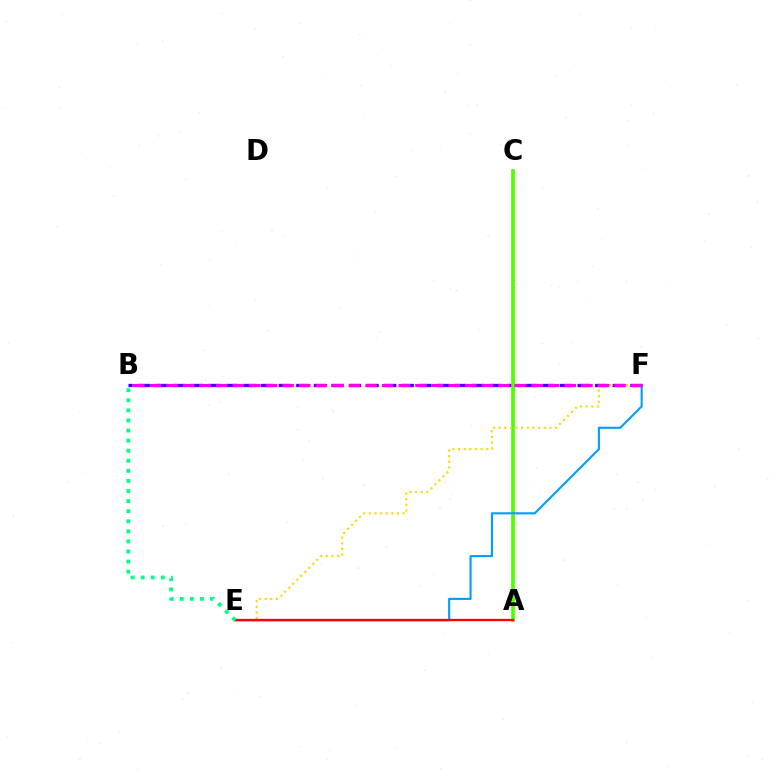{('B', 'F'): [{'color': '#3700ff', 'line_style': 'dashed', 'thickness': 2.39}, {'color': '#ff00ed', 'line_style': 'dashed', 'thickness': 2.25}], ('A', 'C'): [{'color': '#4fff00', 'line_style': 'solid', 'thickness': 2.65}], ('E', 'F'): [{'color': '#ffd500', 'line_style': 'dotted', 'thickness': 1.53}, {'color': '#009eff', 'line_style': 'solid', 'thickness': 1.52}], ('A', 'E'): [{'color': '#ff0000', 'line_style': 'solid', 'thickness': 1.67}], ('B', 'E'): [{'color': '#00ff86', 'line_style': 'dotted', 'thickness': 2.74}]}